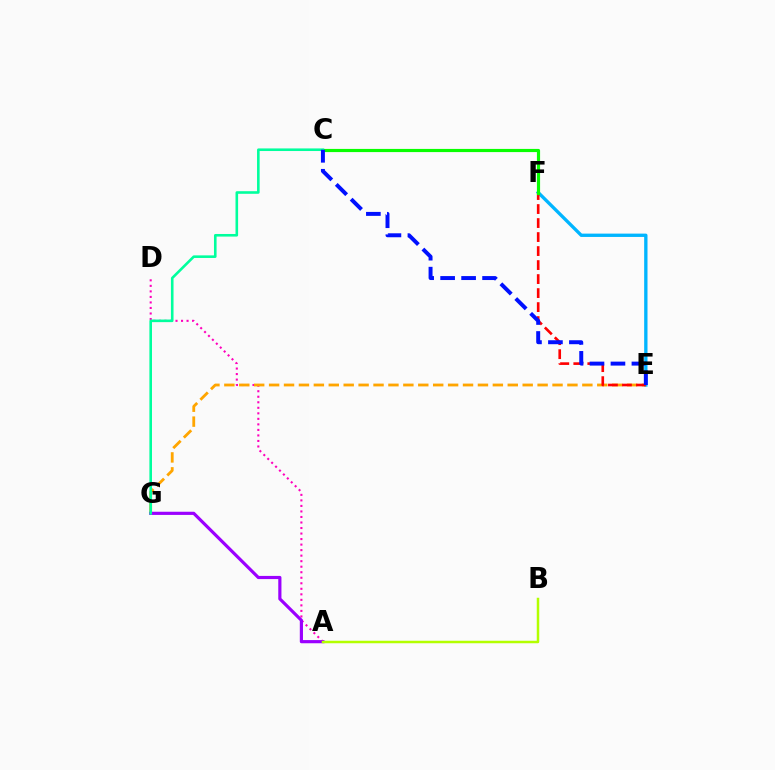{('A', 'D'): [{'color': '#ff00bd', 'line_style': 'dotted', 'thickness': 1.5}], ('E', 'G'): [{'color': '#ffa500', 'line_style': 'dashed', 'thickness': 2.03}], ('A', 'G'): [{'color': '#9b00ff', 'line_style': 'solid', 'thickness': 2.28}], ('E', 'F'): [{'color': '#00b5ff', 'line_style': 'solid', 'thickness': 2.4}, {'color': '#ff0000', 'line_style': 'dashed', 'thickness': 1.9}], ('C', 'F'): [{'color': '#08ff00', 'line_style': 'solid', 'thickness': 2.28}], ('A', 'B'): [{'color': '#b3ff00', 'line_style': 'solid', 'thickness': 1.8}], ('C', 'G'): [{'color': '#00ff9d', 'line_style': 'solid', 'thickness': 1.87}], ('C', 'E'): [{'color': '#0010ff', 'line_style': 'dashed', 'thickness': 2.85}]}